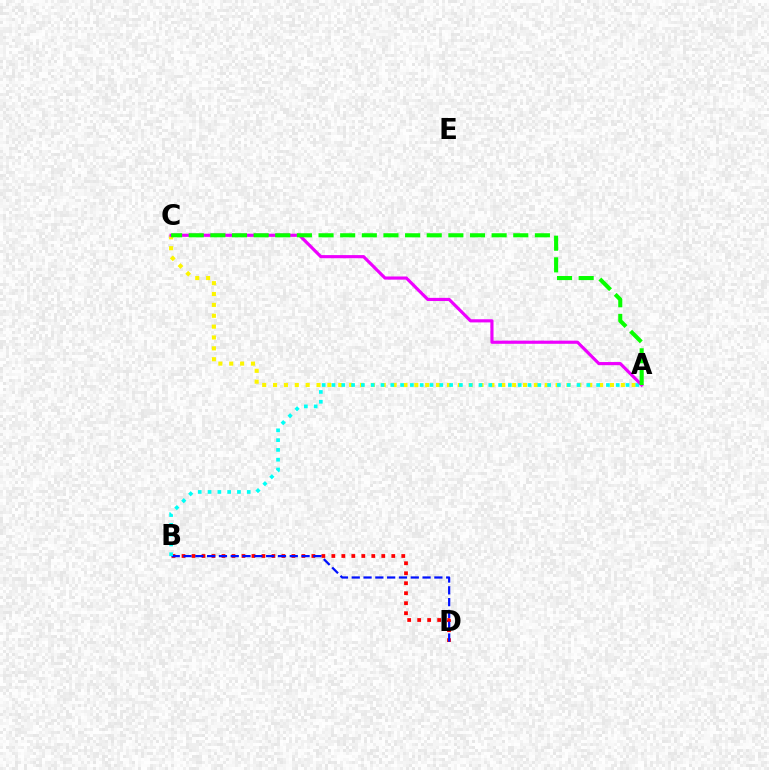{('B', 'D'): [{'color': '#ff0000', 'line_style': 'dotted', 'thickness': 2.71}, {'color': '#0010ff', 'line_style': 'dashed', 'thickness': 1.6}], ('A', 'C'): [{'color': '#fcf500', 'line_style': 'dotted', 'thickness': 2.95}, {'color': '#ee00ff', 'line_style': 'solid', 'thickness': 2.27}, {'color': '#08ff00', 'line_style': 'dashed', 'thickness': 2.94}], ('A', 'B'): [{'color': '#00fff6', 'line_style': 'dotted', 'thickness': 2.66}]}